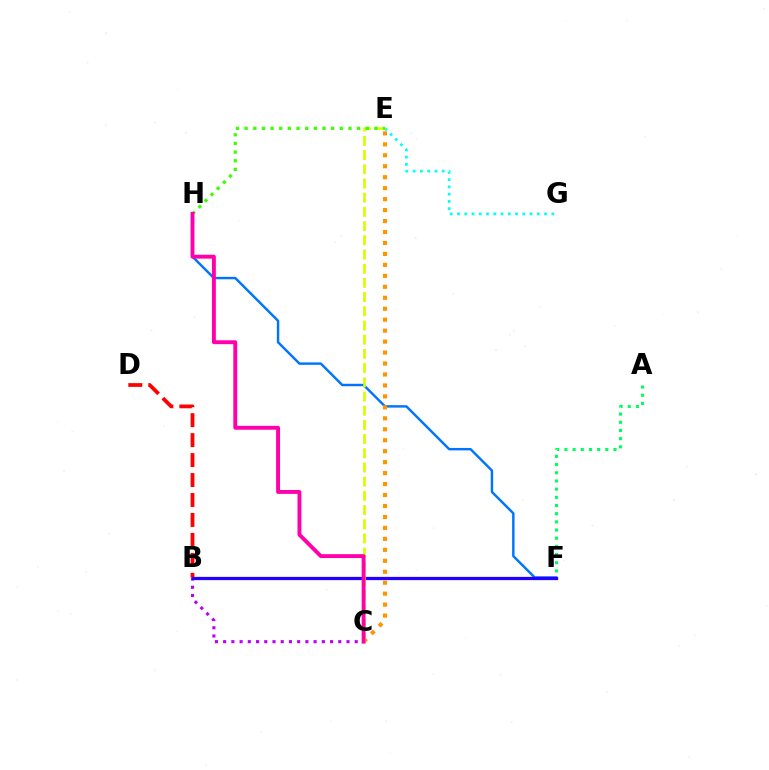{('F', 'H'): [{'color': '#0074ff', 'line_style': 'solid', 'thickness': 1.75}], ('B', 'C'): [{'color': '#b900ff', 'line_style': 'dotted', 'thickness': 2.23}], ('C', 'E'): [{'color': '#ff9400', 'line_style': 'dotted', 'thickness': 2.98}, {'color': '#d1ff00', 'line_style': 'dashed', 'thickness': 1.93}], ('E', 'G'): [{'color': '#00fff6', 'line_style': 'dotted', 'thickness': 1.97}], ('B', 'D'): [{'color': '#ff0000', 'line_style': 'dashed', 'thickness': 2.71}], ('A', 'F'): [{'color': '#00ff5c', 'line_style': 'dotted', 'thickness': 2.22}], ('B', 'F'): [{'color': '#2500ff', 'line_style': 'solid', 'thickness': 2.34}], ('E', 'H'): [{'color': '#3dff00', 'line_style': 'dotted', 'thickness': 2.35}], ('C', 'H'): [{'color': '#ff00ac', 'line_style': 'solid', 'thickness': 2.8}]}